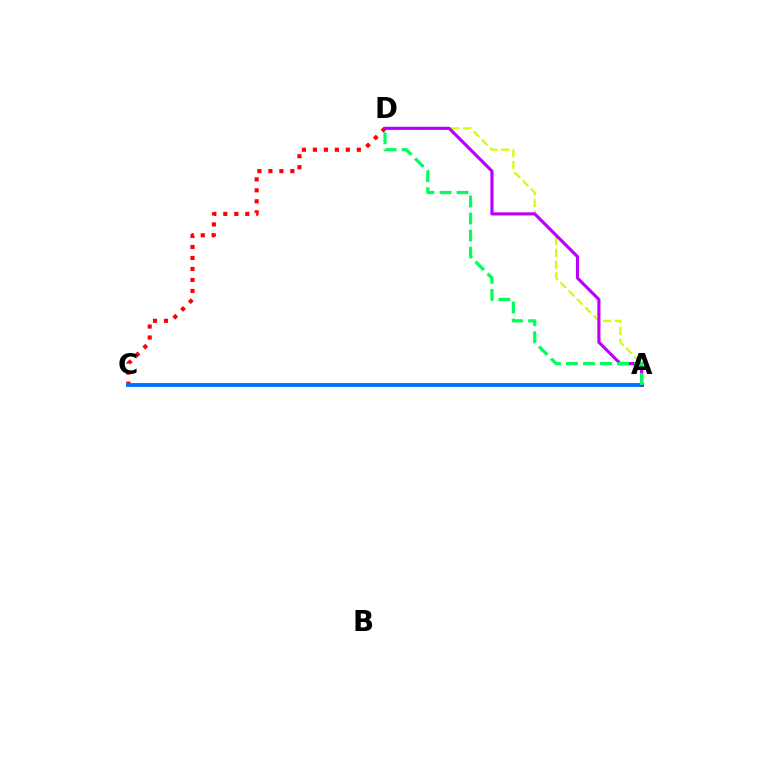{('C', 'D'): [{'color': '#ff0000', 'line_style': 'dotted', 'thickness': 2.98}], ('A', 'C'): [{'color': '#0074ff', 'line_style': 'solid', 'thickness': 2.8}], ('A', 'D'): [{'color': '#d1ff00', 'line_style': 'dashed', 'thickness': 1.59}, {'color': '#b900ff', 'line_style': 'solid', 'thickness': 2.26}, {'color': '#00ff5c', 'line_style': 'dashed', 'thickness': 2.31}]}